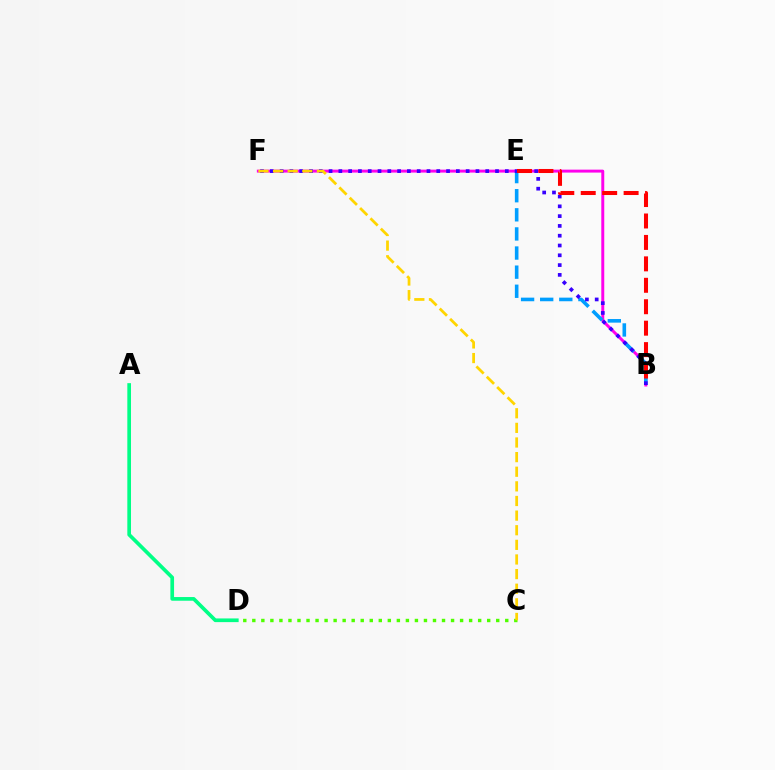{('B', 'F'): [{'color': '#ff00ed', 'line_style': 'solid', 'thickness': 2.12}, {'color': '#3700ff', 'line_style': 'dotted', 'thickness': 2.66}], ('B', 'E'): [{'color': '#009eff', 'line_style': 'dashed', 'thickness': 2.6}, {'color': '#ff0000', 'line_style': 'dashed', 'thickness': 2.91}], ('C', 'D'): [{'color': '#4fff00', 'line_style': 'dotted', 'thickness': 2.45}], ('C', 'F'): [{'color': '#ffd500', 'line_style': 'dashed', 'thickness': 1.99}], ('A', 'D'): [{'color': '#00ff86', 'line_style': 'solid', 'thickness': 2.65}]}